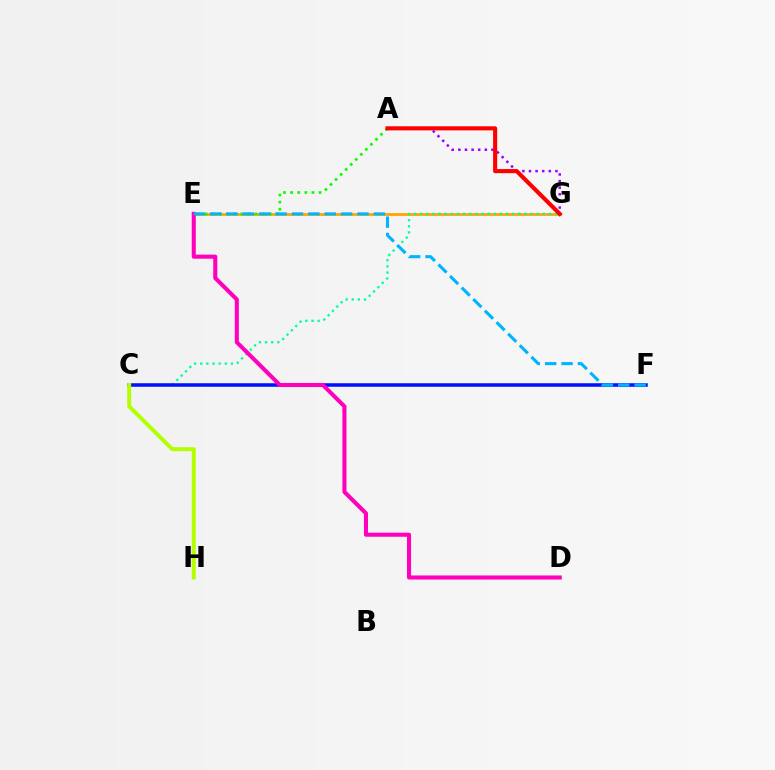{('E', 'G'): [{'color': '#ffa500', 'line_style': 'solid', 'thickness': 2.0}], ('C', 'G'): [{'color': '#00ff9d', 'line_style': 'dotted', 'thickness': 1.67}], ('A', 'G'): [{'color': '#9b00ff', 'line_style': 'dotted', 'thickness': 1.8}, {'color': '#ff0000', 'line_style': 'solid', 'thickness': 2.95}], ('C', 'F'): [{'color': '#0010ff', 'line_style': 'solid', 'thickness': 2.54}], ('A', 'E'): [{'color': '#08ff00', 'line_style': 'dotted', 'thickness': 1.93}], ('C', 'H'): [{'color': '#b3ff00', 'line_style': 'solid', 'thickness': 2.84}], ('D', 'E'): [{'color': '#ff00bd', 'line_style': 'solid', 'thickness': 2.92}], ('E', 'F'): [{'color': '#00b5ff', 'line_style': 'dashed', 'thickness': 2.22}]}